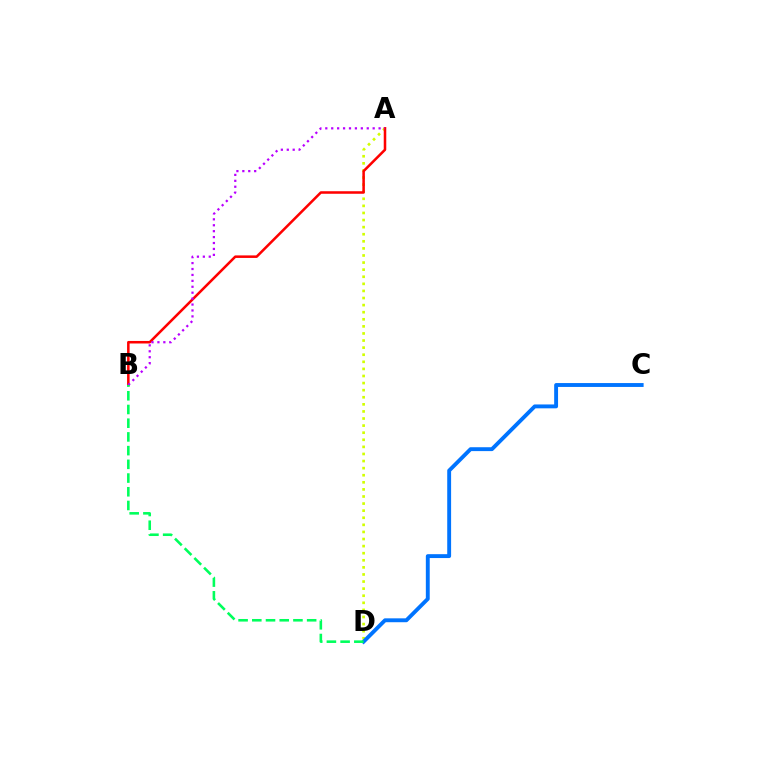{('A', 'D'): [{'color': '#d1ff00', 'line_style': 'dotted', 'thickness': 1.93}], ('A', 'B'): [{'color': '#ff0000', 'line_style': 'solid', 'thickness': 1.83}, {'color': '#b900ff', 'line_style': 'dotted', 'thickness': 1.61}], ('C', 'D'): [{'color': '#0074ff', 'line_style': 'solid', 'thickness': 2.79}], ('B', 'D'): [{'color': '#00ff5c', 'line_style': 'dashed', 'thickness': 1.86}]}